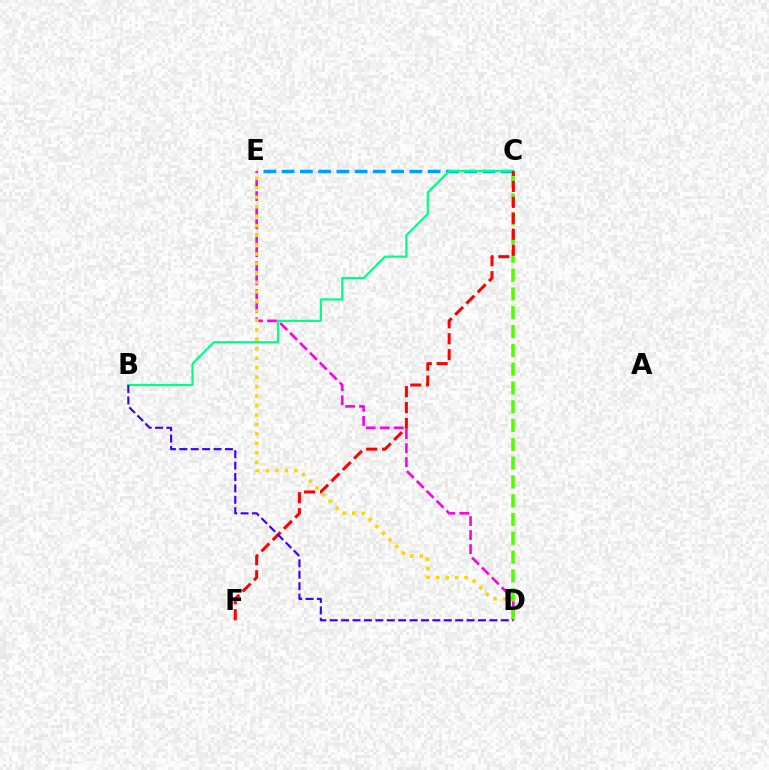{('D', 'E'): [{'color': '#ff00ed', 'line_style': 'dashed', 'thickness': 1.9}, {'color': '#ffd500', 'line_style': 'dotted', 'thickness': 2.57}], ('C', 'E'): [{'color': '#009eff', 'line_style': 'dashed', 'thickness': 2.48}], ('B', 'C'): [{'color': '#00ff86', 'line_style': 'solid', 'thickness': 1.59}], ('C', 'D'): [{'color': '#4fff00', 'line_style': 'dashed', 'thickness': 2.55}], ('C', 'F'): [{'color': '#ff0000', 'line_style': 'dashed', 'thickness': 2.17}], ('B', 'D'): [{'color': '#3700ff', 'line_style': 'dashed', 'thickness': 1.55}]}